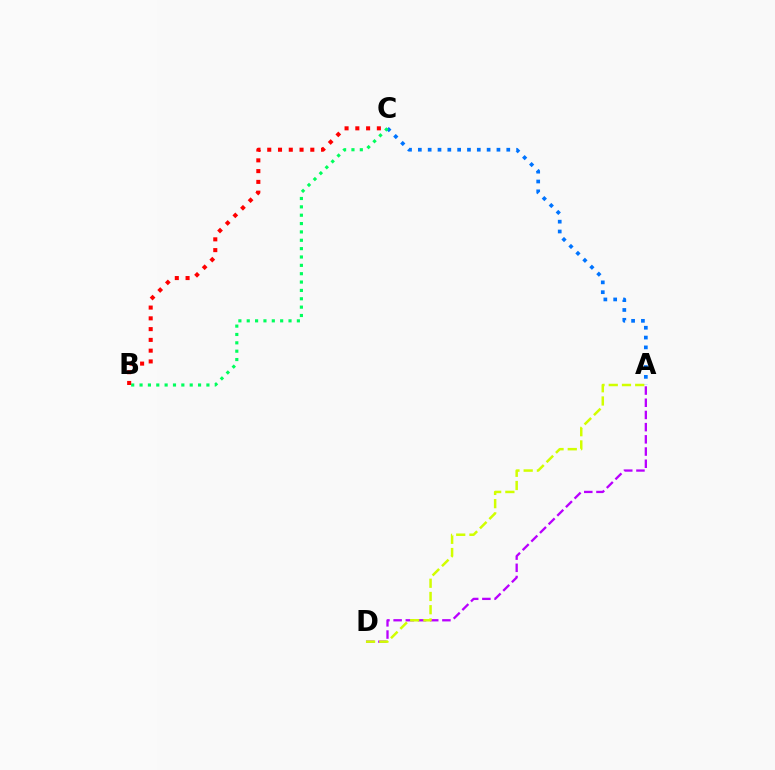{('A', 'D'): [{'color': '#b900ff', 'line_style': 'dashed', 'thickness': 1.66}, {'color': '#d1ff00', 'line_style': 'dashed', 'thickness': 1.8}], ('A', 'C'): [{'color': '#0074ff', 'line_style': 'dotted', 'thickness': 2.67}], ('B', 'C'): [{'color': '#00ff5c', 'line_style': 'dotted', 'thickness': 2.27}, {'color': '#ff0000', 'line_style': 'dotted', 'thickness': 2.93}]}